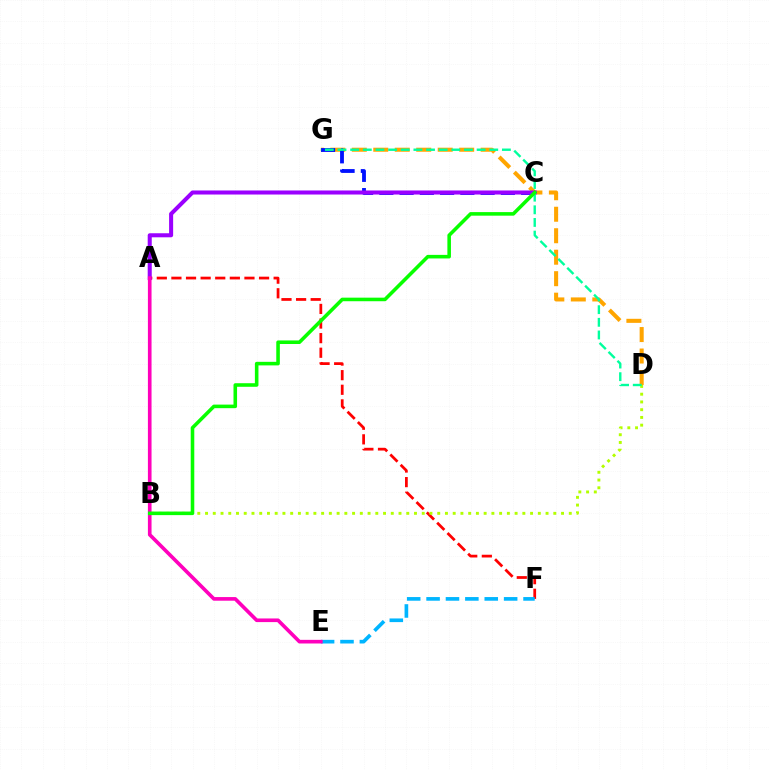{('A', 'F'): [{'color': '#ff0000', 'line_style': 'dashed', 'thickness': 1.98}], ('D', 'G'): [{'color': '#ffa500', 'line_style': 'dashed', 'thickness': 2.92}, {'color': '#00ff9d', 'line_style': 'dashed', 'thickness': 1.72}], ('E', 'F'): [{'color': '#00b5ff', 'line_style': 'dashed', 'thickness': 2.63}], ('C', 'G'): [{'color': '#0010ff', 'line_style': 'dashed', 'thickness': 2.75}], ('B', 'D'): [{'color': '#b3ff00', 'line_style': 'dotted', 'thickness': 2.1}], ('A', 'C'): [{'color': '#9b00ff', 'line_style': 'solid', 'thickness': 2.91}], ('A', 'E'): [{'color': '#ff00bd', 'line_style': 'solid', 'thickness': 2.62}], ('B', 'C'): [{'color': '#08ff00', 'line_style': 'solid', 'thickness': 2.57}]}